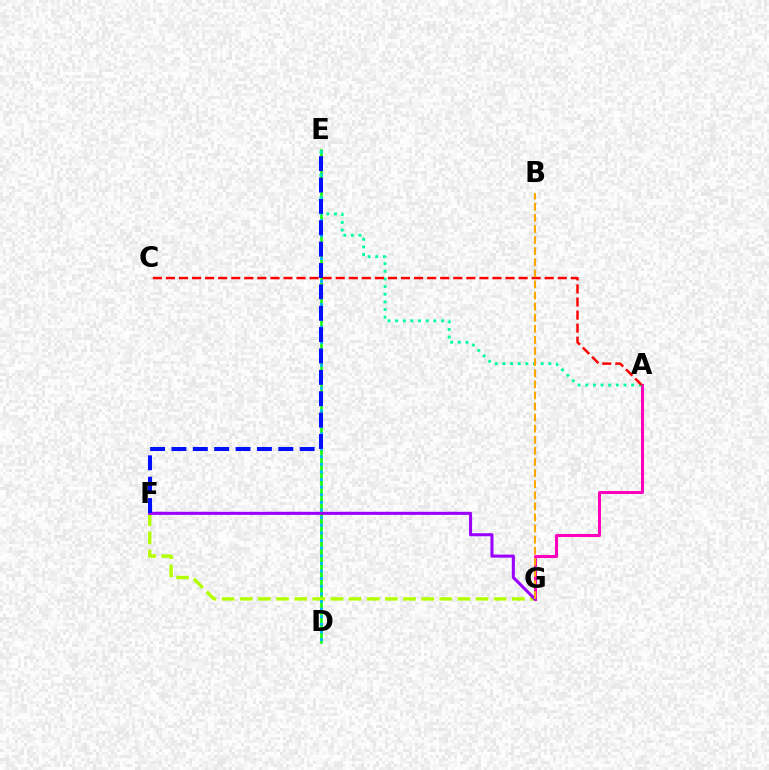{('A', 'G'): [{'color': '#ff00bd', 'line_style': 'solid', 'thickness': 2.17}], ('D', 'E'): [{'color': '#08ff00', 'line_style': 'solid', 'thickness': 1.81}, {'color': '#00b5ff', 'line_style': 'dotted', 'thickness': 2.07}], ('F', 'G'): [{'color': '#b3ff00', 'line_style': 'dashed', 'thickness': 2.46}, {'color': '#9b00ff', 'line_style': 'solid', 'thickness': 2.21}], ('A', 'E'): [{'color': '#00ff9d', 'line_style': 'dotted', 'thickness': 2.08}], ('E', 'F'): [{'color': '#0010ff', 'line_style': 'dashed', 'thickness': 2.9}], ('A', 'C'): [{'color': '#ff0000', 'line_style': 'dashed', 'thickness': 1.77}], ('B', 'G'): [{'color': '#ffa500', 'line_style': 'dashed', 'thickness': 1.51}]}